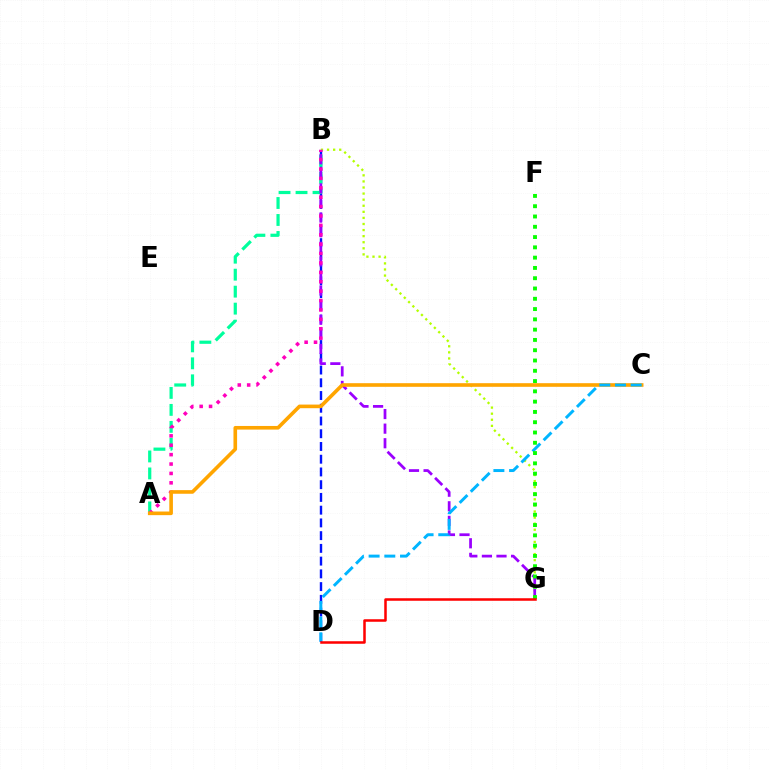{('B', 'D'): [{'color': '#0010ff', 'line_style': 'dashed', 'thickness': 1.73}], ('B', 'G'): [{'color': '#b3ff00', 'line_style': 'dotted', 'thickness': 1.65}, {'color': '#9b00ff', 'line_style': 'dashed', 'thickness': 1.98}], ('A', 'B'): [{'color': '#00ff9d', 'line_style': 'dashed', 'thickness': 2.31}, {'color': '#ff00bd', 'line_style': 'dotted', 'thickness': 2.55}], ('A', 'C'): [{'color': '#ffa500', 'line_style': 'solid', 'thickness': 2.61}], ('C', 'D'): [{'color': '#00b5ff', 'line_style': 'dashed', 'thickness': 2.13}], ('F', 'G'): [{'color': '#08ff00', 'line_style': 'dotted', 'thickness': 2.79}], ('D', 'G'): [{'color': '#ff0000', 'line_style': 'solid', 'thickness': 1.82}]}